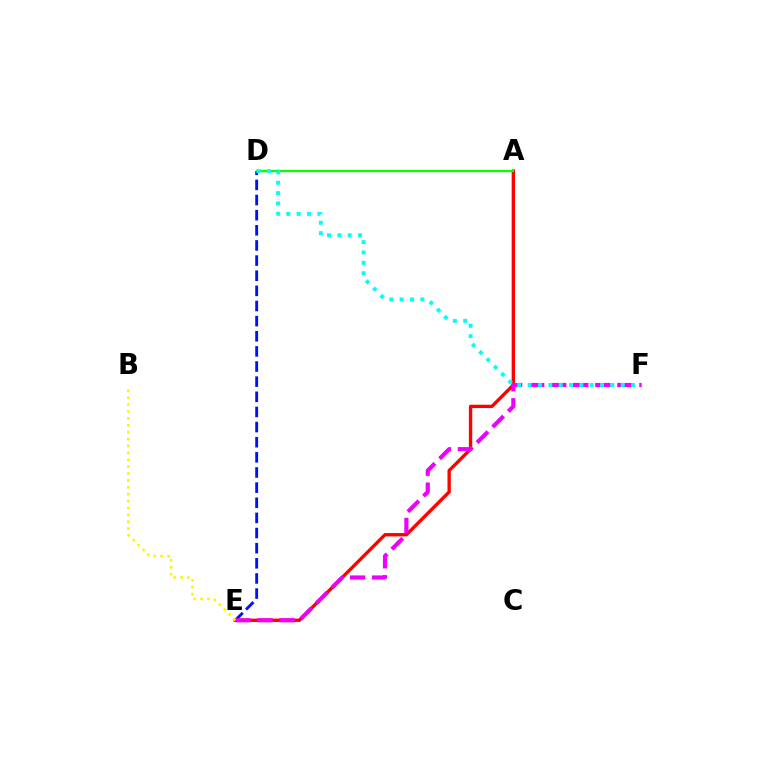{('A', 'E'): [{'color': '#ff0000', 'line_style': 'solid', 'thickness': 2.41}], ('D', 'E'): [{'color': '#0010ff', 'line_style': 'dashed', 'thickness': 2.06}], ('A', 'D'): [{'color': '#08ff00', 'line_style': 'solid', 'thickness': 1.65}], ('E', 'F'): [{'color': '#ee00ff', 'line_style': 'dashed', 'thickness': 3.0}], ('B', 'E'): [{'color': '#fcf500', 'line_style': 'dotted', 'thickness': 1.87}], ('D', 'F'): [{'color': '#00fff6', 'line_style': 'dotted', 'thickness': 2.81}]}